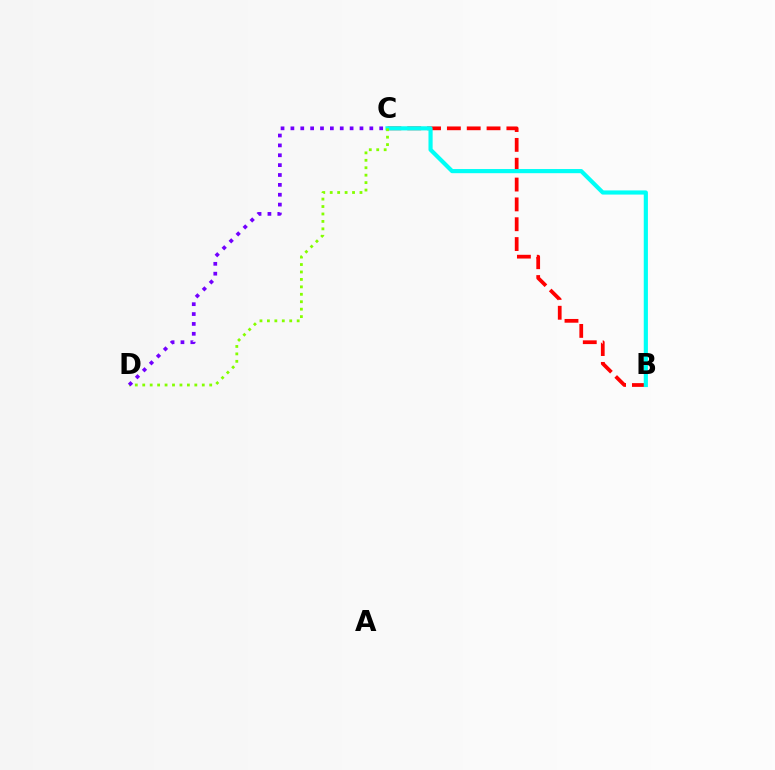{('B', 'C'): [{'color': '#ff0000', 'line_style': 'dashed', 'thickness': 2.69}, {'color': '#00fff6', 'line_style': 'solid', 'thickness': 2.99}], ('C', 'D'): [{'color': '#84ff00', 'line_style': 'dotted', 'thickness': 2.02}, {'color': '#7200ff', 'line_style': 'dotted', 'thickness': 2.68}]}